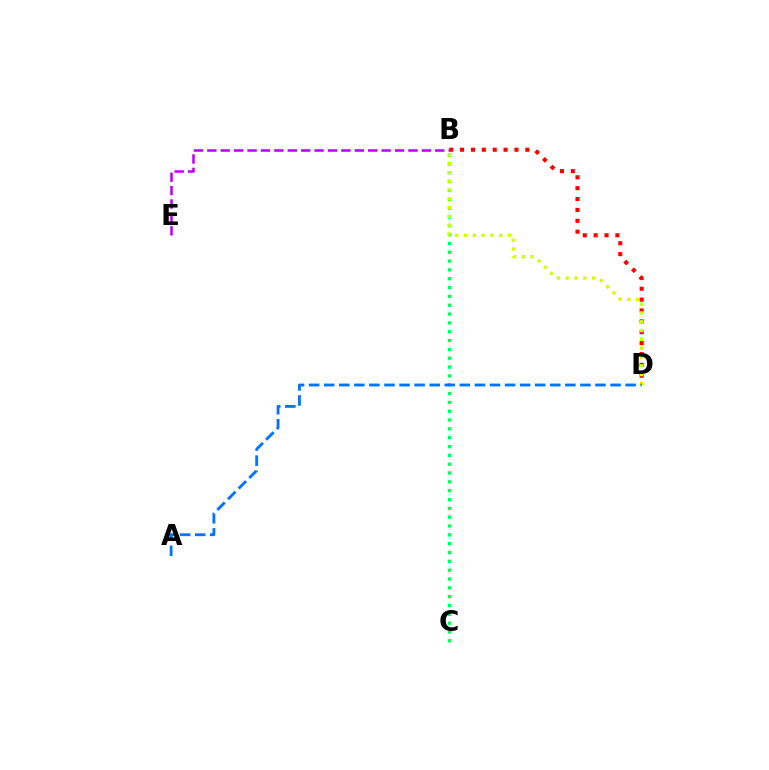{('B', 'C'): [{'color': '#00ff5c', 'line_style': 'dotted', 'thickness': 2.4}], ('B', 'D'): [{'color': '#ff0000', 'line_style': 'dotted', 'thickness': 2.95}, {'color': '#d1ff00', 'line_style': 'dotted', 'thickness': 2.39}], ('B', 'E'): [{'color': '#b900ff', 'line_style': 'dashed', 'thickness': 1.82}], ('A', 'D'): [{'color': '#0074ff', 'line_style': 'dashed', 'thickness': 2.05}]}